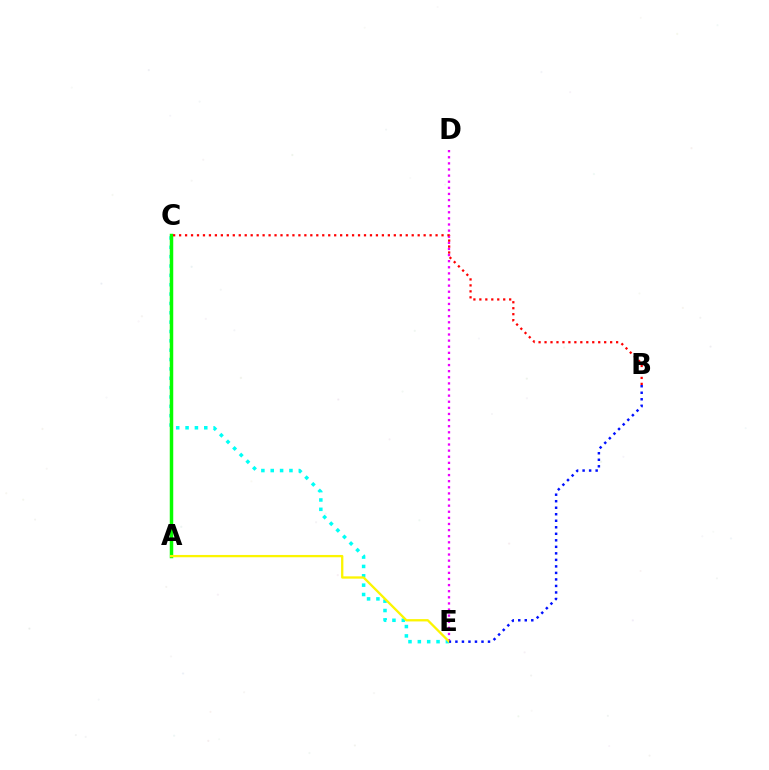{('C', 'E'): [{'color': '#00fff6', 'line_style': 'dotted', 'thickness': 2.54}], ('D', 'E'): [{'color': '#ee00ff', 'line_style': 'dotted', 'thickness': 1.66}], ('A', 'C'): [{'color': '#08ff00', 'line_style': 'solid', 'thickness': 2.51}], ('A', 'E'): [{'color': '#fcf500', 'line_style': 'solid', 'thickness': 1.66}], ('B', 'C'): [{'color': '#ff0000', 'line_style': 'dotted', 'thickness': 1.62}], ('B', 'E'): [{'color': '#0010ff', 'line_style': 'dotted', 'thickness': 1.77}]}